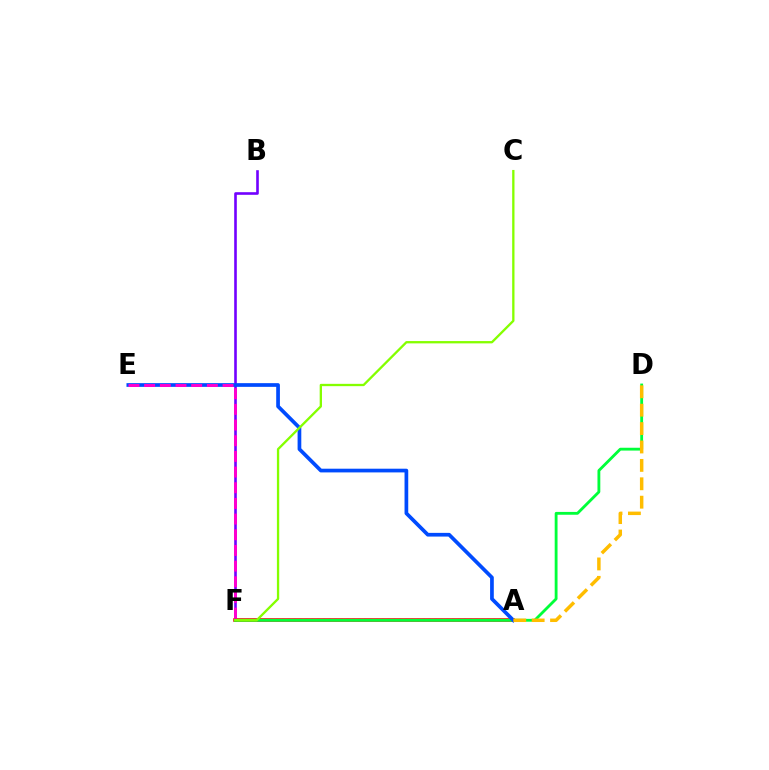{('A', 'F'): [{'color': '#00fff6', 'line_style': 'dotted', 'thickness': 1.59}, {'color': '#ff0000', 'line_style': 'solid', 'thickness': 2.57}], ('B', 'F'): [{'color': '#7200ff', 'line_style': 'solid', 'thickness': 1.89}], ('D', 'F'): [{'color': '#00ff39', 'line_style': 'solid', 'thickness': 2.04}], ('A', 'E'): [{'color': '#004bff', 'line_style': 'solid', 'thickness': 2.67}], ('A', 'D'): [{'color': '#ffbd00', 'line_style': 'dashed', 'thickness': 2.5}], ('C', 'F'): [{'color': '#84ff00', 'line_style': 'solid', 'thickness': 1.66}], ('E', 'F'): [{'color': '#ff00cf', 'line_style': 'dashed', 'thickness': 2.13}]}